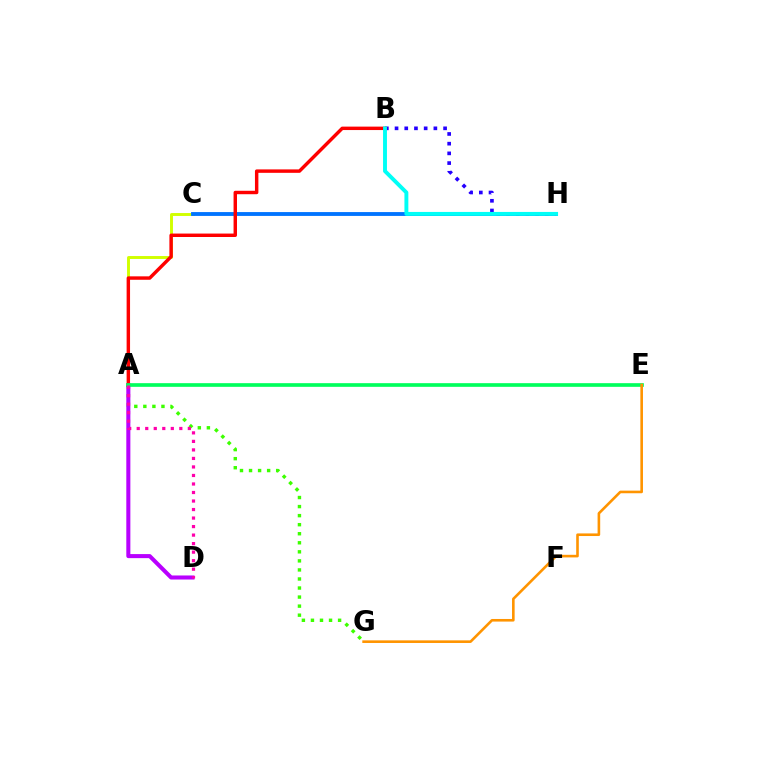{('A', 'C'): [{'color': '#d1ff00', 'line_style': 'solid', 'thickness': 2.1}], ('A', 'G'): [{'color': '#3dff00', 'line_style': 'dotted', 'thickness': 2.46}], ('A', 'D'): [{'color': '#b900ff', 'line_style': 'solid', 'thickness': 2.92}, {'color': '#ff00ac', 'line_style': 'dotted', 'thickness': 2.31}], ('C', 'H'): [{'color': '#0074ff', 'line_style': 'solid', 'thickness': 2.77}], ('B', 'H'): [{'color': '#2500ff', 'line_style': 'dotted', 'thickness': 2.64}, {'color': '#00fff6', 'line_style': 'solid', 'thickness': 2.81}], ('A', 'B'): [{'color': '#ff0000', 'line_style': 'solid', 'thickness': 2.47}], ('A', 'E'): [{'color': '#00ff5c', 'line_style': 'solid', 'thickness': 2.64}], ('E', 'G'): [{'color': '#ff9400', 'line_style': 'solid', 'thickness': 1.88}]}